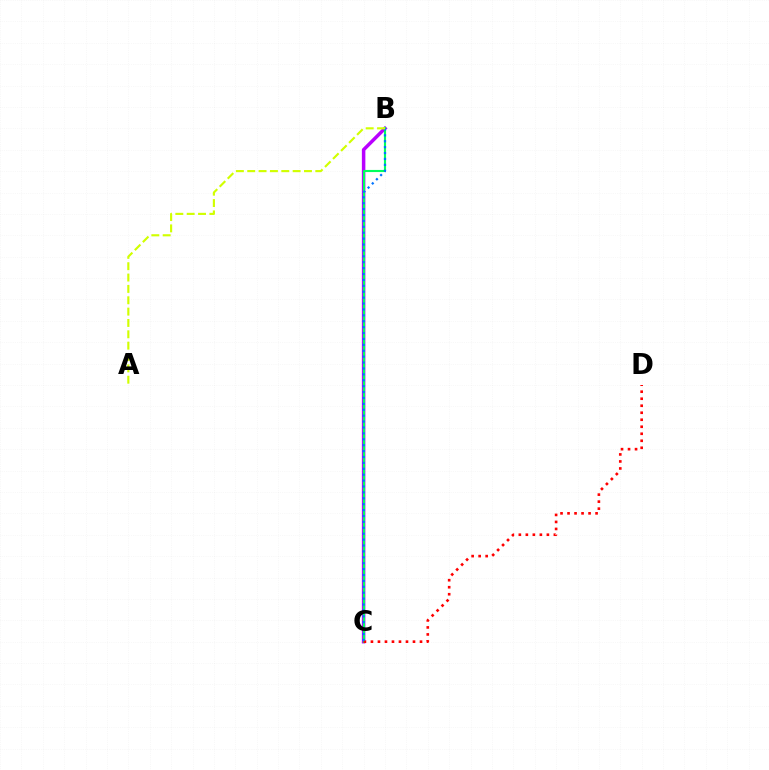{('B', 'C'): [{'color': '#b900ff', 'line_style': 'solid', 'thickness': 2.52}, {'color': '#00ff5c', 'line_style': 'solid', 'thickness': 1.53}, {'color': '#0074ff', 'line_style': 'dotted', 'thickness': 1.6}], ('C', 'D'): [{'color': '#ff0000', 'line_style': 'dotted', 'thickness': 1.9}], ('A', 'B'): [{'color': '#d1ff00', 'line_style': 'dashed', 'thickness': 1.54}]}